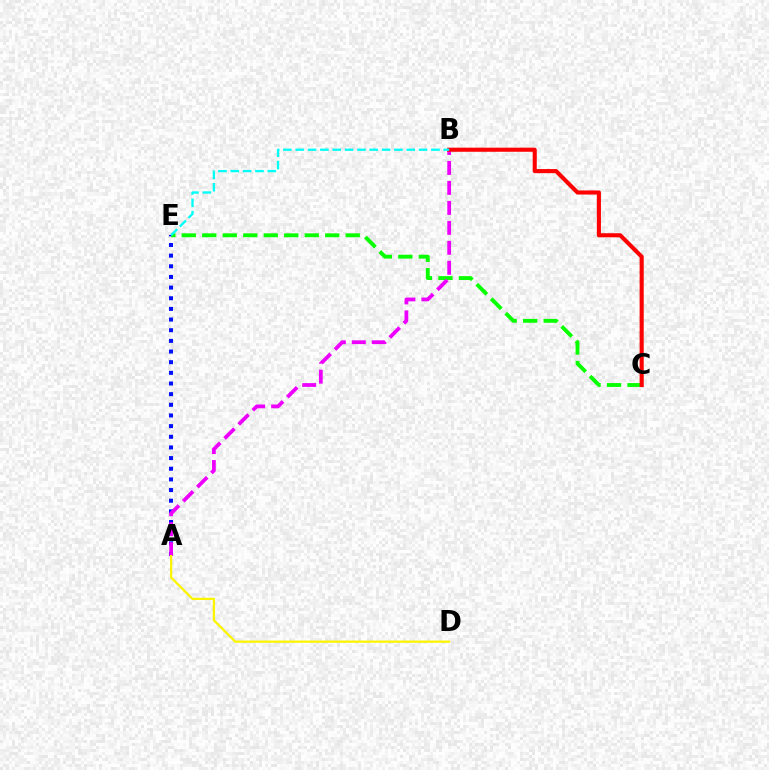{('A', 'E'): [{'color': '#0010ff', 'line_style': 'dotted', 'thickness': 2.9}], ('C', 'E'): [{'color': '#08ff00', 'line_style': 'dashed', 'thickness': 2.78}], ('A', 'B'): [{'color': '#ee00ff', 'line_style': 'dashed', 'thickness': 2.71}], ('B', 'C'): [{'color': '#ff0000', 'line_style': 'solid', 'thickness': 2.95}], ('B', 'E'): [{'color': '#00fff6', 'line_style': 'dashed', 'thickness': 1.68}], ('A', 'D'): [{'color': '#fcf500', 'line_style': 'solid', 'thickness': 1.63}]}